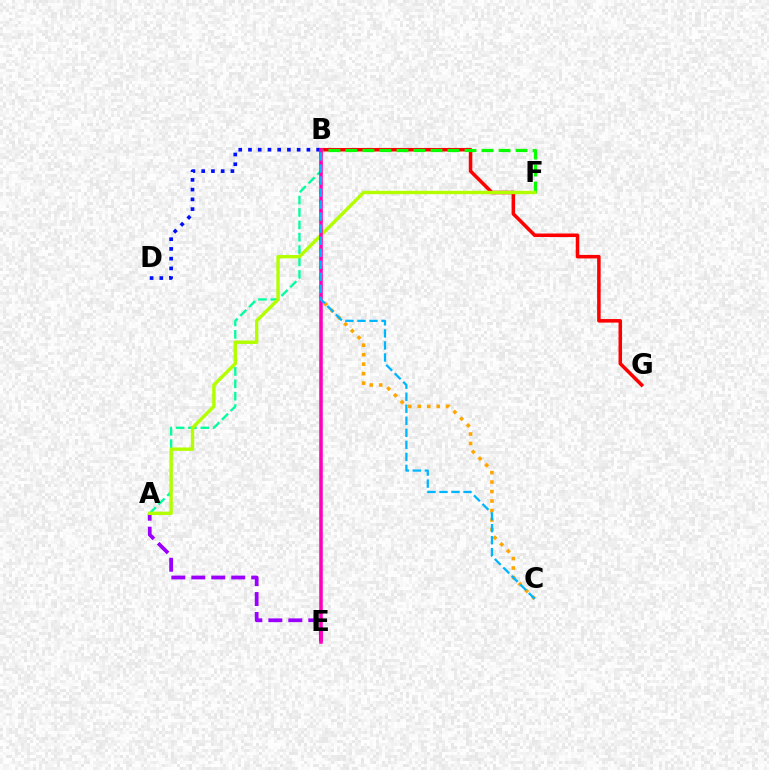{('B', 'G'): [{'color': '#ff0000', 'line_style': 'solid', 'thickness': 2.54}], ('A', 'E'): [{'color': '#9b00ff', 'line_style': 'dashed', 'thickness': 2.71}], ('B', 'D'): [{'color': '#0010ff', 'line_style': 'dotted', 'thickness': 2.65}], ('B', 'F'): [{'color': '#08ff00', 'line_style': 'dashed', 'thickness': 2.31}], ('B', 'C'): [{'color': '#ffa500', 'line_style': 'dotted', 'thickness': 2.58}, {'color': '#00b5ff', 'line_style': 'dashed', 'thickness': 1.63}], ('A', 'B'): [{'color': '#00ff9d', 'line_style': 'dashed', 'thickness': 1.68}], ('A', 'F'): [{'color': '#b3ff00', 'line_style': 'solid', 'thickness': 2.45}], ('B', 'E'): [{'color': '#ff00bd', 'line_style': 'solid', 'thickness': 2.55}]}